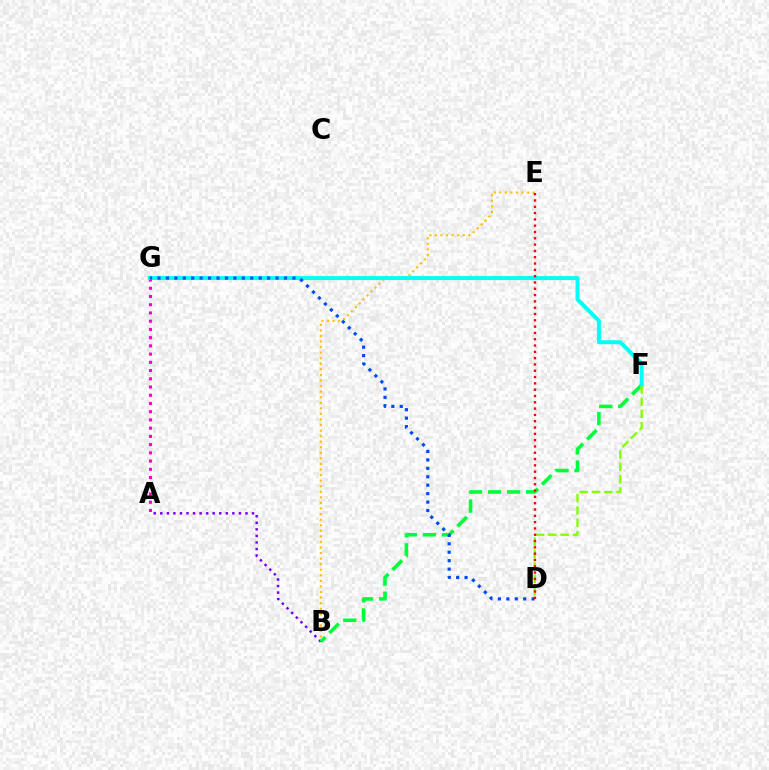{('B', 'E'): [{'color': '#ffbd00', 'line_style': 'dotted', 'thickness': 1.51}], ('A', 'G'): [{'color': '#ff00cf', 'line_style': 'dotted', 'thickness': 2.24}], ('A', 'B'): [{'color': '#7200ff', 'line_style': 'dotted', 'thickness': 1.78}], ('B', 'F'): [{'color': '#00ff39', 'line_style': 'dashed', 'thickness': 2.59}], ('F', 'G'): [{'color': '#00fff6', 'line_style': 'solid', 'thickness': 2.85}], ('D', 'G'): [{'color': '#004bff', 'line_style': 'dotted', 'thickness': 2.29}], ('D', 'F'): [{'color': '#84ff00', 'line_style': 'dashed', 'thickness': 1.68}], ('D', 'E'): [{'color': '#ff0000', 'line_style': 'dotted', 'thickness': 1.71}]}